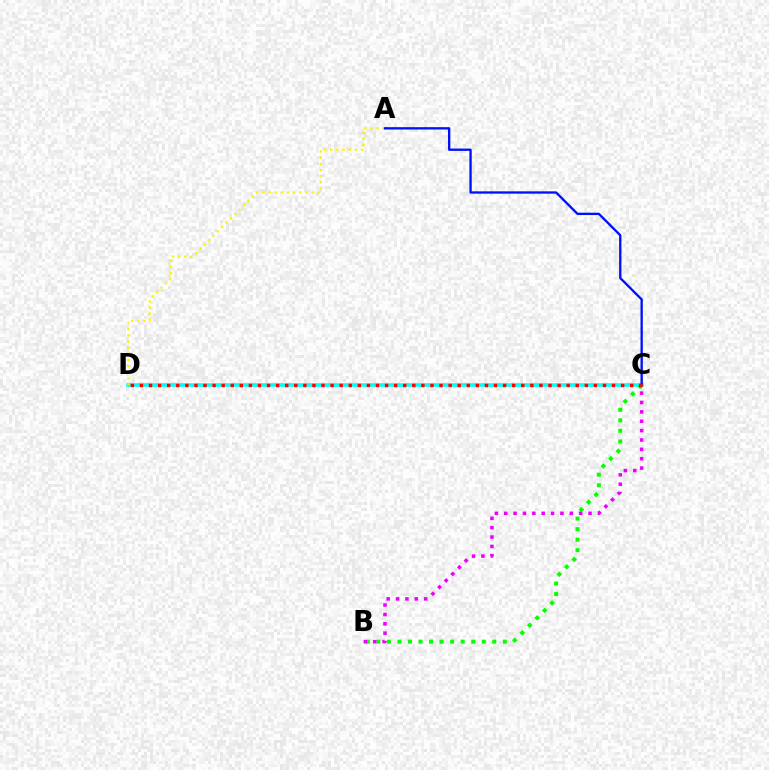{('C', 'D'): [{'color': '#00fff6', 'line_style': 'solid', 'thickness': 2.56}, {'color': '#ff0000', 'line_style': 'dotted', 'thickness': 2.47}], ('B', 'C'): [{'color': '#08ff00', 'line_style': 'dotted', 'thickness': 2.86}, {'color': '#ee00ff', 'line_style': 'dotted', 'thickness': 2.55}], ('A', 'D'): [{'color': '#fcf500', 'line_style': 'dotted', 'thickness': 1.67}], ('A', 'C'): [{'color': '#0010ff', 'line_style': 'solid', 'thickness': 1.68}]}